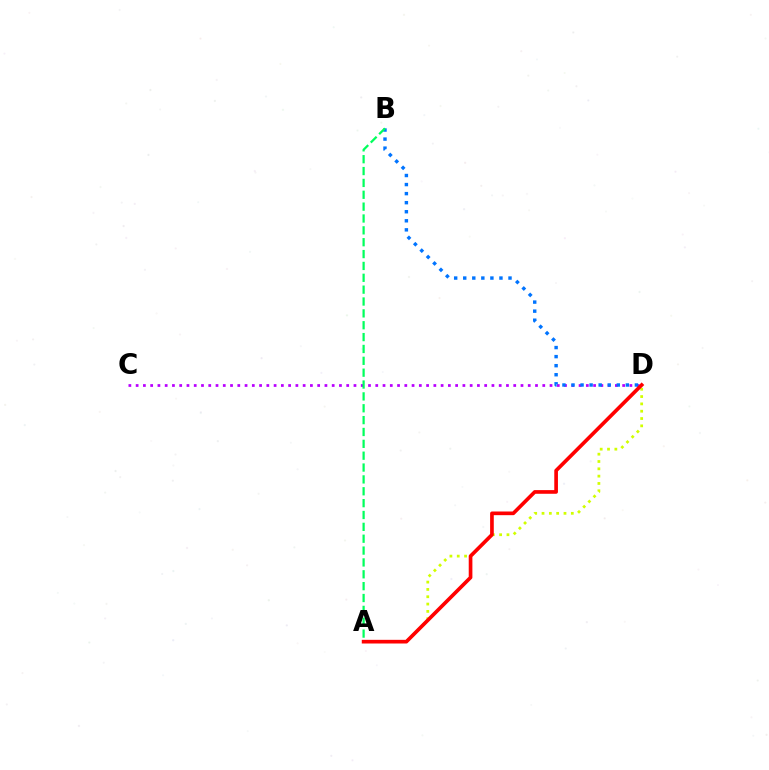{('A', 'D'): [{'color': '#d1ff00', 'line_style': 'dotted', 'thickness': 1.99}, {'color': '#ff0000', 'line_style': 'solid', 'thickness': 2.64}], ('C', 'D'): [{'color': '#b900ff', 'line_style': 'dotted', 'thickness': 1.97}], ('B', 'D'): [{'color': '#0074ff', 'line_style': 'dotted', 'thickness': 2.46}], ('A', 'B'): [{'color': '#00ff5c', 'line_style': 'dashed', 'thickness': 1.61}]}